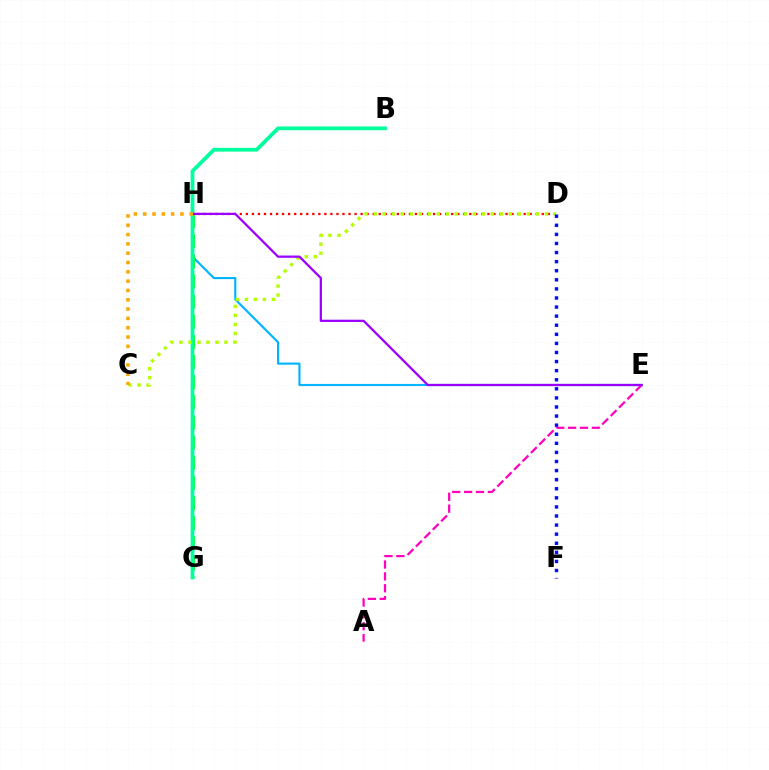{('E', 'H'): [{'color': '#00b5ff', 'line_style': 'solid', 'thickness': 1.54}, {'color': '#9b00ff', 'line_style': 'solid', 'thickness': 1.62}], ('G', 'H'): [{'color': '#08ff00', 'line_style': 'dashed', 'thickness': 2.74}], ('D', 'H'): [{'color': '#ff0000', 'line_style': 'dotted', 'thickness': 1.64}], ('B', 'G'): [{'color': '#00ff9d', 'line_style': 'solid', 'thickness': 2.71}], ('A', 'E'): [{'color': '#ff00bd', 'line_style': 'dashed', 'thickness': 1.61}], ('C', 'D'): [{'color': '#b3ff00', 'line_style': 'dotted', 'thickness': 2.45}], ('C', 'H'): [{'color': '#ffa500', 'line_style': 'dotted', 'thickness': 2.53}], ('D', 'F'): [{'color': '#0010ff', 'line_style': 'dotted', 'thickness': 2.47}]}